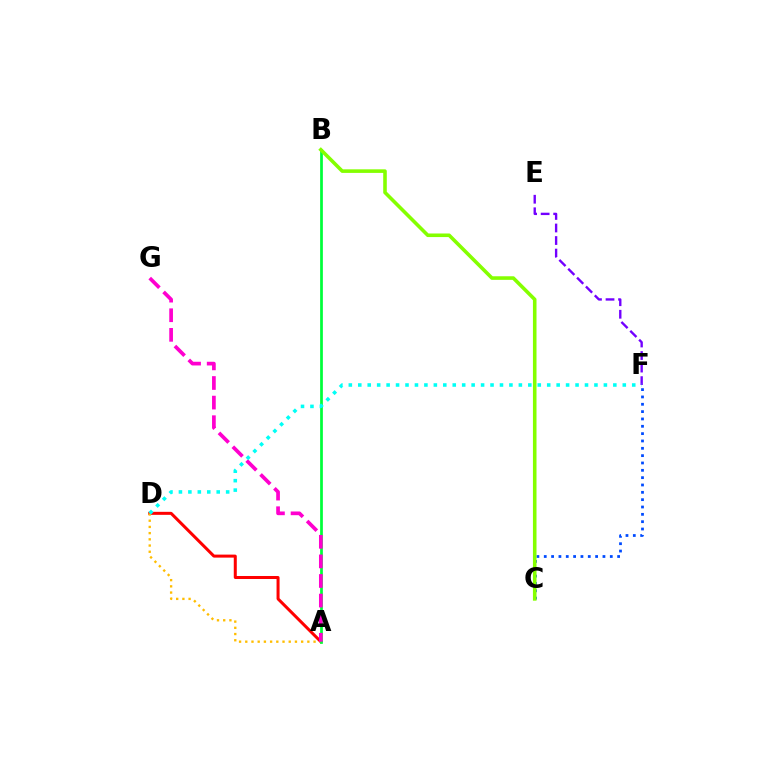{('A', 'D'): [{'color': '#ff0000', 'line_style': 'solid', 'thickness': 2.17}, {'color': '#ffbd00', 'line_style': 'dotted', 'thickness': 1.69}], ('E', 'F'): [{'color': '#7200ff', 'line_style': 'dashed', 'thickness': 1.7}], ('A', 'B'): [{'color': '#00ff39', 'line_style': 'solid', 'thickness': 1.97}], ('C', 'F'): [{'color': '#004bff', 'line_style': 'dotted', 'thickness': 1.99}], ('B', 'C'): [{'color': '#84ff00', 'line_style': 'solid', 'thickness': 2.58}], ('A', 'G'): [{'color': '#ff00cf', 'line_style': 'dashed', 'thickness': 2.66}], ('D', 'F'): [{'color': '#00fff6', 'line_style': 'dotted', 'thickness': 2.57}]}